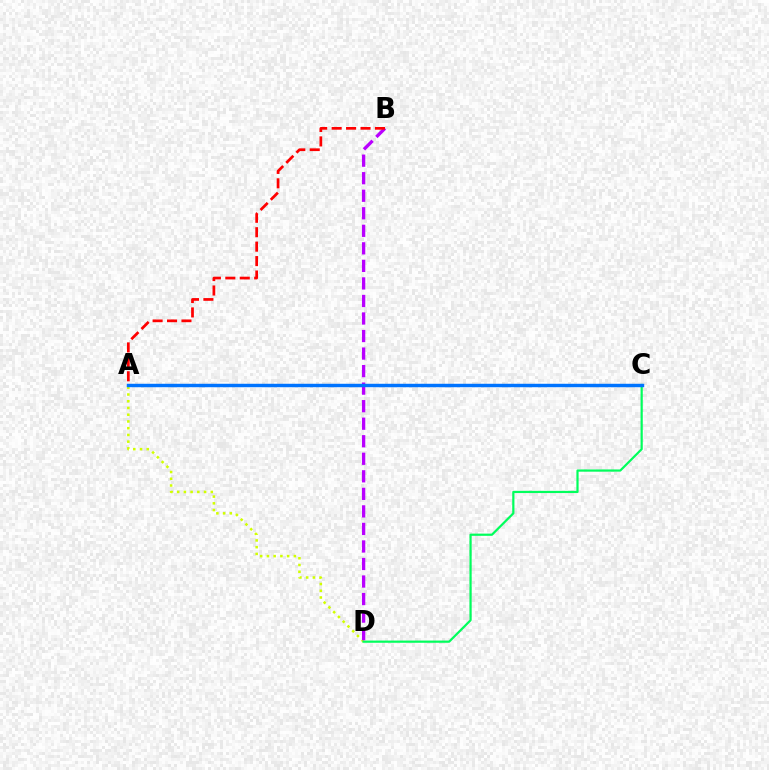{('A', 'D'): [{'color': '#d1ff00', 'line_style': 'dotted', 'thickness': 1.83}], ('C', 'D'): [{'color': '#00ff5c', 'line_style': 'solid', 'thickness': 1.59}], ('B', 'D'): [{'color': '#b900ff', 'line_style': 'dashed', 'thickness': 2.38}], ('A', 'B'): [{'color': '#ff0000', 'line_style': 'dashed', 'thickness': 1.96}], ('A', 'C'): [{'color': '#0074ff', 'line_style': 'solid', 'thickness': 2.48}]}